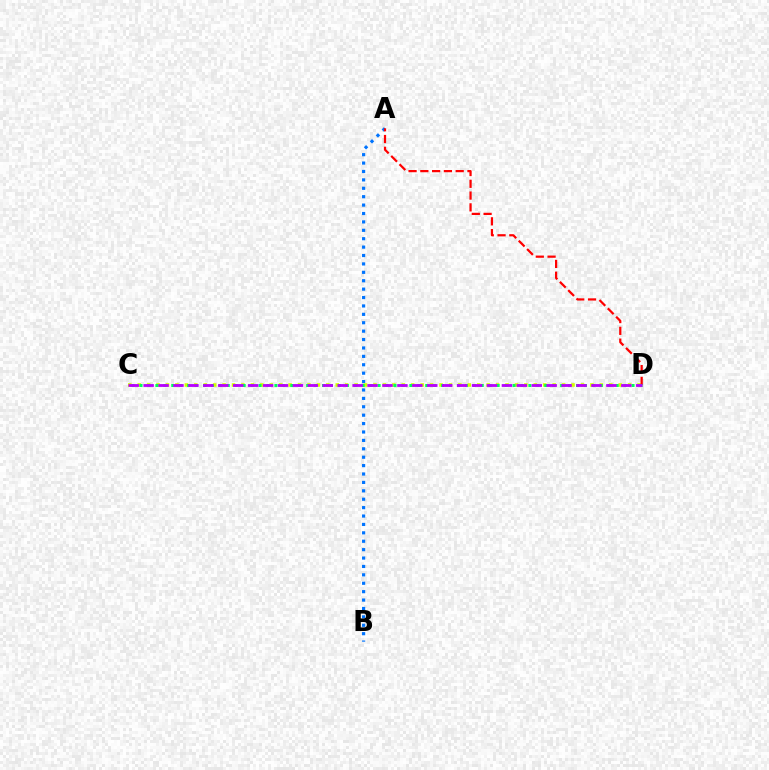{('A', 'B'): [{'color': '#0074ff', 'line_style': 'dotted', 'thickness': 2.28}], ('C', 'D'): [{'color': '#d1ff00', 'line_style': 'dotted', 'thickness': 2.56}, {'color': '#00ff5c', 'line_style': 'dotted', 'thickness': 2.16}, {'color': '#b900ff', 'line_style': 'dashed', 'thickness': 2.03}], ('A', 'D'): [{'color': '#ff0000', 'line_style': 'dashed', 'thickness': 1.6}]}